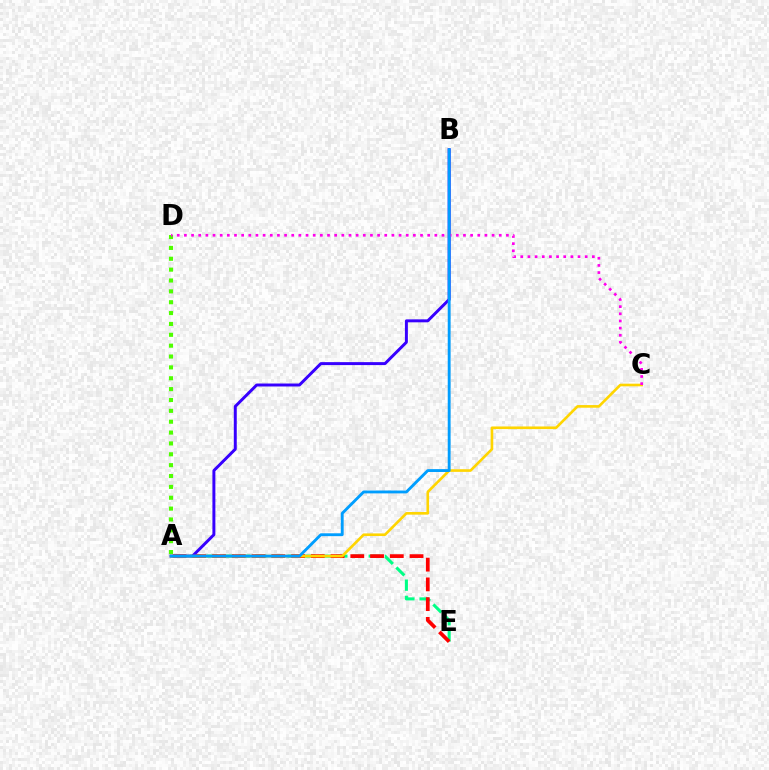{('A', 'E'): [{'color': '#00ff86', 'line_style': 'dashed', 'thickness': 2.2}, {'color': '#ff0000', 'line_style': 'dashed', 'thickness': 2.68}], ('A', 'B'): [{'color': '#3700ff', 'line_style': 'solid', 'thickness': 2.13}, {'color': '#009eff', 'line_style': 'solid', 'thickness': 2.06}], ('A', 'C'): [{'color': '#ffd500', 'line_style': 'solid', 'thickness': 1.9}], ('A', 'D'): [{'color': '#4fff00', 'line_style': 'dotted', 'thickness': 2.95}], ('C', 'D'): [{'color': '#ff00ed', 'line_style': 'dotted', 'thickness': 1.94}]}